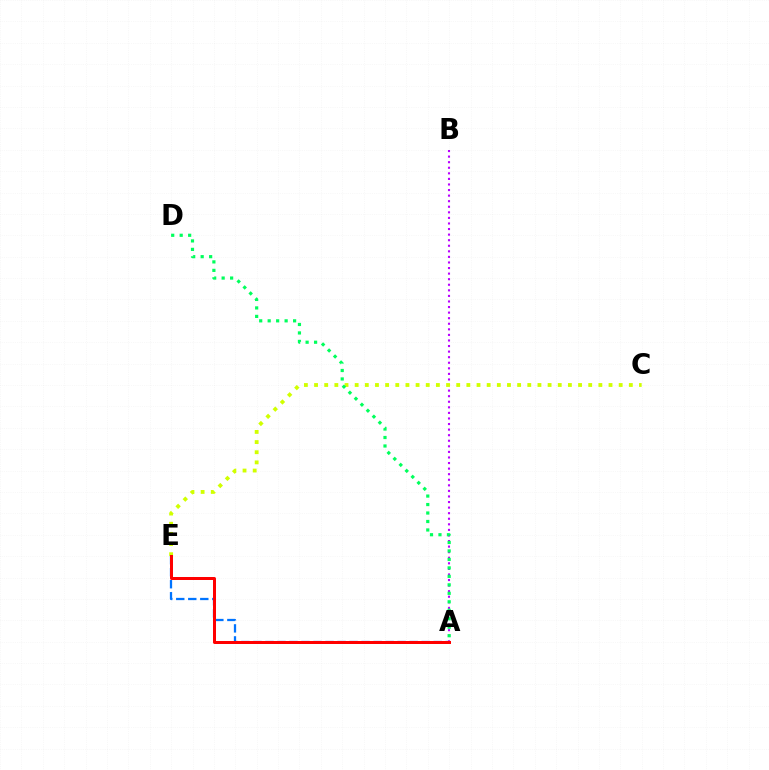{('A', 'B'): [{'color': '#b900ff', 'line_style': 'dotted', 'thickness': 1.51}], ('A', 'E'): [{'color': '#0074ff', 'line_style': 'dashed', 'thickness': 1.63}, {'color': '#ff0000', 'line_style': 'solid', 'thickness': 2.16}], ('C', 'E'): [{'color': '#d1ff00', 'line_style': 'dotted', 'thickness': 2.76}], ('A', 'D'): [{'color': '#00ff5c', 'line_style': 'dotted', 'thickness': 2.3}]}